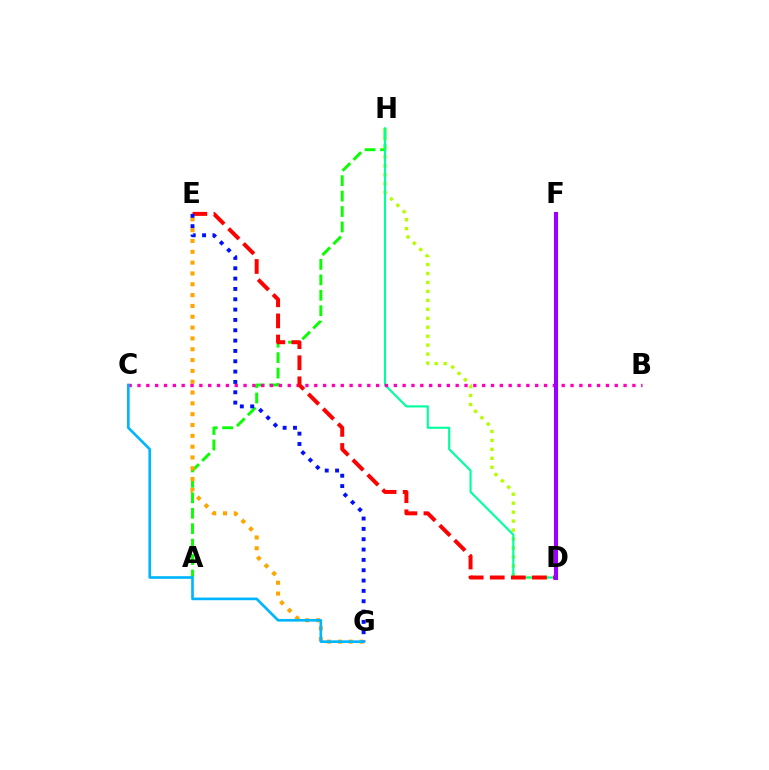{('A', 'H'): [{'color': '#08ff00', 'line_style': 'dashed', 'thickness': 2.1}], ('E', 'G'): [{'color': '#ffa500', 'line_style': 'dotted', 'thickness': 2.94}, {'color': '#0010ff', 'line_style': 'dotted', 'thickness': 2.81}], ('D', 'H'): [{'color': '#b3ff00', 'line_style': 'dotted', 'thickness': 2.43}, {'color': '#00ff9d', 'line_style': 'solid', 'thickness': 1.54}], ('B', 'C'): [{'color': '#ff00bd', 'line_style': 'dotted', 'thickness': 2.4}], ('D', 'E'): [{'color': '#ff0000', 'line_style': 'dashed', 'thickness': 2.86}], ('D', 'F'): [{'color': '#9b00ff', 'line_style': 'solid', 'thickness': 2.94}], ('C', 'G'): [{'color': '#00b5ff', 'line_style': 'solid', 'thickness': 1.91}]}